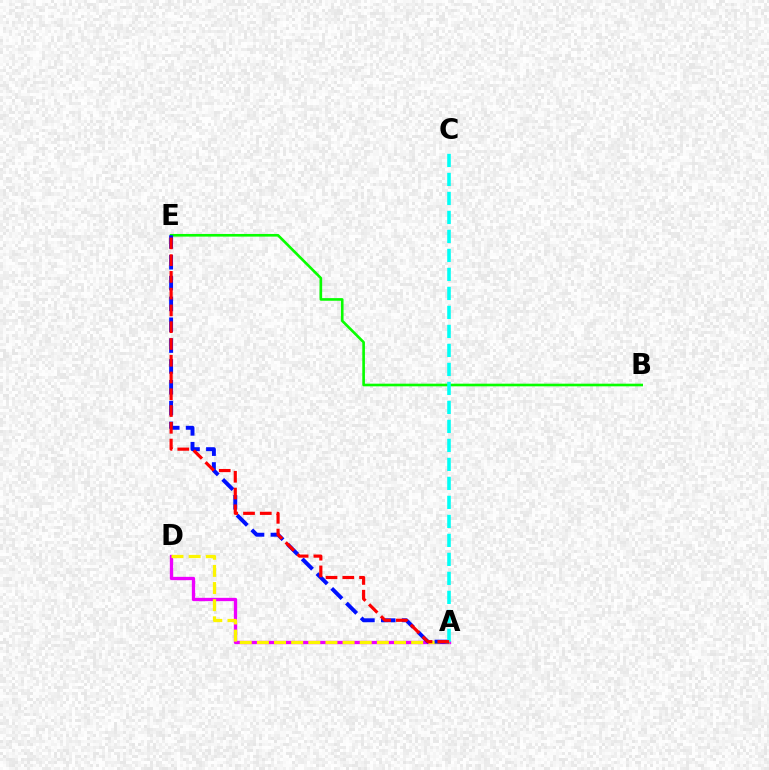{('A', 'D'): [{'color': '#ee00ff', 'line_style': 'solid', 'thickness': 2.39}, {'color': '#fcf500', 'line_style': 'dashed', 'thickness': 2.33}], ('B', 'E'): [{'color': '#08ff00', 'line_style': 'solid', 'thickness': 1.9}], ('A', 'E'): [{'color': '#0010ff', 'line_style': 'dashed', 'thickness': 2.83}, {'color': '#ff0000', 'line_style': 'dashed', 'thickness': 2.28}], ('A', 'C'): [{'color': '#00fff6', 'line_style': 'dashed', 'thickness': 2.58}]}